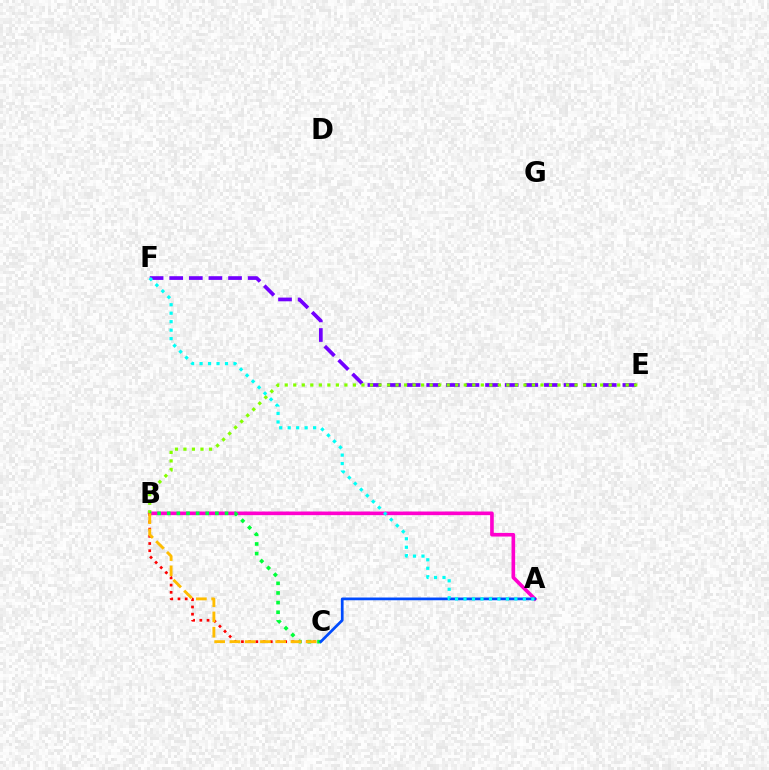{('E', 'F'): [{'color': '#7200ff', 'line_style': 'dashed', 'thickness': 2.66}], ('A', 'B'): [{'color': '#ff00cf', 'line_style': 'solid', 'thickness': 2.61}], ('B', 'E'): [{'color': '#84ff00', 'line_style': 'dotted', 'thickness': 2.32}], ('B', 'C'): [{'color': '#ff0000', 'line_style': 'dotted', 'thickness': 1.96}, {'color': '#00ff39', 'line_style': 'dotted', 'thickness': 2.62}, {'color': '#ffbd00', 'line_style': 'dashed', 'thickness': 2.07}], ('A', 'C'): [{'color': '#004bff', 'line_style': 'solid', 'thickness': 1.97}], ('A', 'F'): [{'color': '#00fff6', 'line_style': 'dotted', 'thickness': 2.3}]}